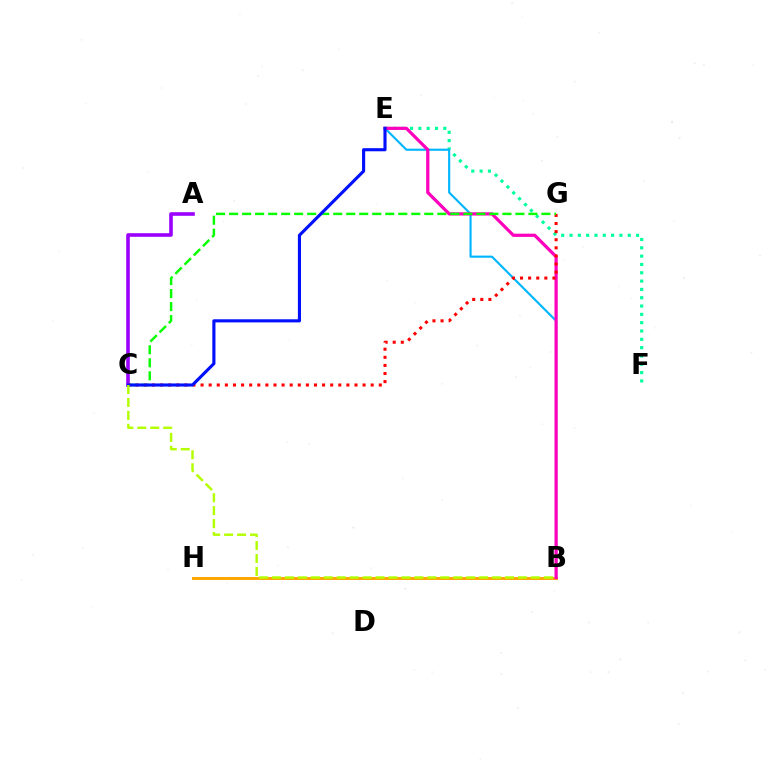{('B', 'H'): [{'color': '#ffa500', 'line_style': 'solid', 'thickness': 2.11}], ('E', 'F'): [{'color': '#00ff9d', 'line_style': 'dotted', 'thickness': 2.26}], ('B', 'E'): [{'color': '#00b5ff', 'line_style': 'solid', 'thickness': 1.53}, {'color': '#ff00bd', 'line_style': 'solid', 'thickness': 2.32}], ('A', 'C'): [{'color': '#9b00ff', 'line_style': 'solid', 'thickness': 2.59}], ('C', 'G'): [{'color': '#ff0000', 'line_style': 'dotted', 'thickness': 2.2}, {'color': '#08ff00', 'line_style': 'dashed', 'thickness': 1.77}], ('C', 'E'): [{'color': '#0010ff', 'line_style': 'solid', 'thickness': 2.25}], ('B', 'C'): [{'color': '#b3ff00', 'line_style': 'dashed', 'thickness': 1.76}]}